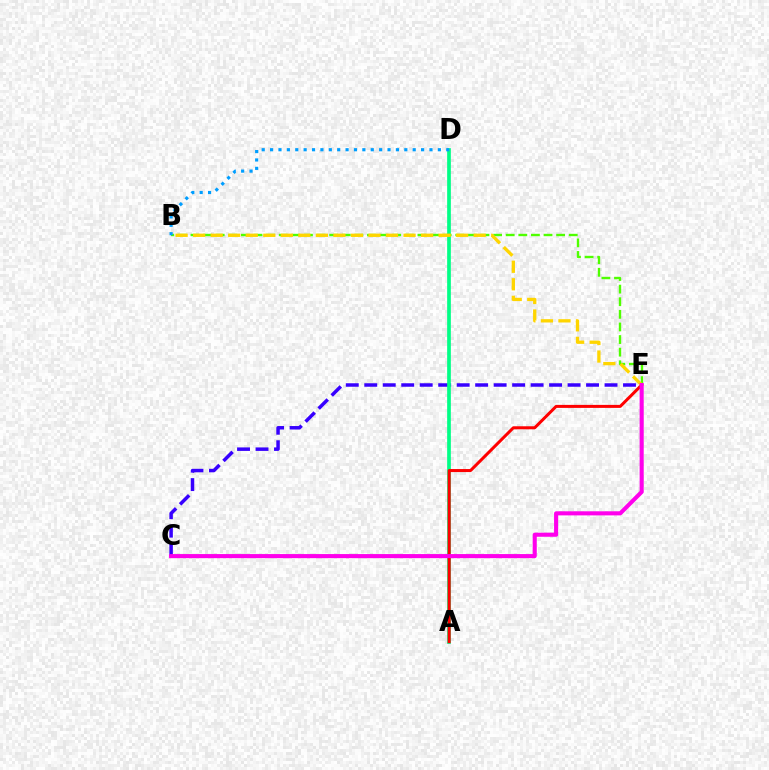{('C', 'E'): [{'color': '#3700ff', 'line_style': 'dashed', 'thickness': 2.51}, {'color': '#ff00ed', 'line_style': 'solid', 'thickness': 2.94}], ('A', 'D'): [{'color': '#00ff86', 'line_style': 'solid', 'thickness': 2.66}], ('B', 'E'): [{'color': '#4fff00', 'line_style': 'dashed', 'thickness': 1.71}, {'color': '#ffd500', 'line_style': 'dashed', 'thickness': 2.38}], ('A', 'E'): [{'color': '#ff0000', 'line_style': 'solid', 'thickness': 2.17}], ('B', 'D'): [{'color': '#009eff', 'line_style': 'dotted', 'thickness': 2.28}]}